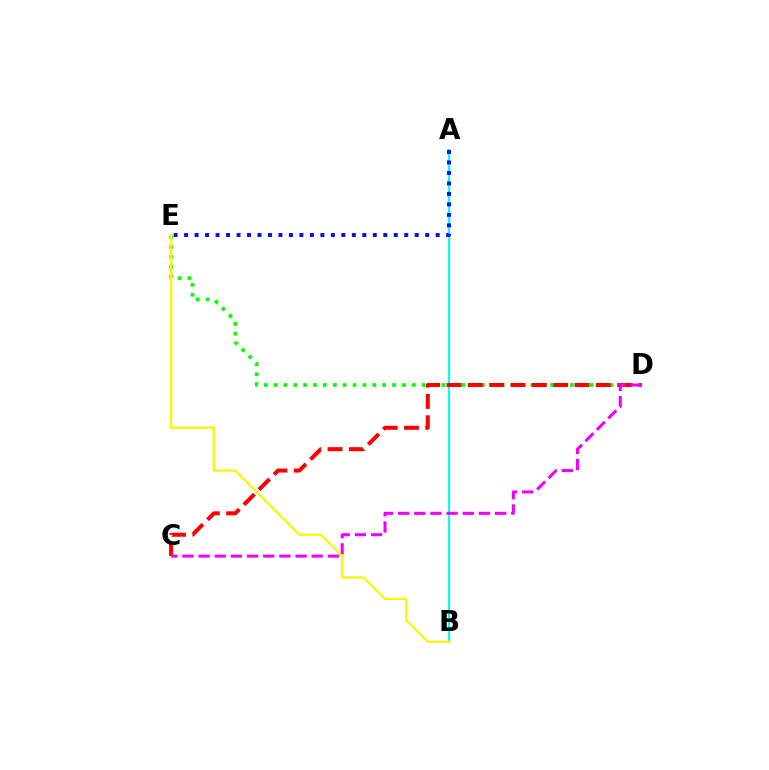{('D', 'E'): [{'color': '#08ff00', 'line_style': 'dotted', 'thickness': 2.68}], ('A', 'B'): [{'color': '#00fff6', 'line_style': 'solid', 'thickness': 1.52}], ('C', 'D'): [{'color': '#ff0000', 'line_style': 'dashed', 'thickness': 2.9}, {'color': '#ee00ff', 'line_style': 'dashed', 'thickness': 2.19}], ('B', 'E'): [{'color': '#fcf500', 'line_style': 'solid', 'thickness': 1.6}], ('A', 'E'): [{'color': '#0010ff', 'line_style': 'dotted', 'thickness': 2.85}]}